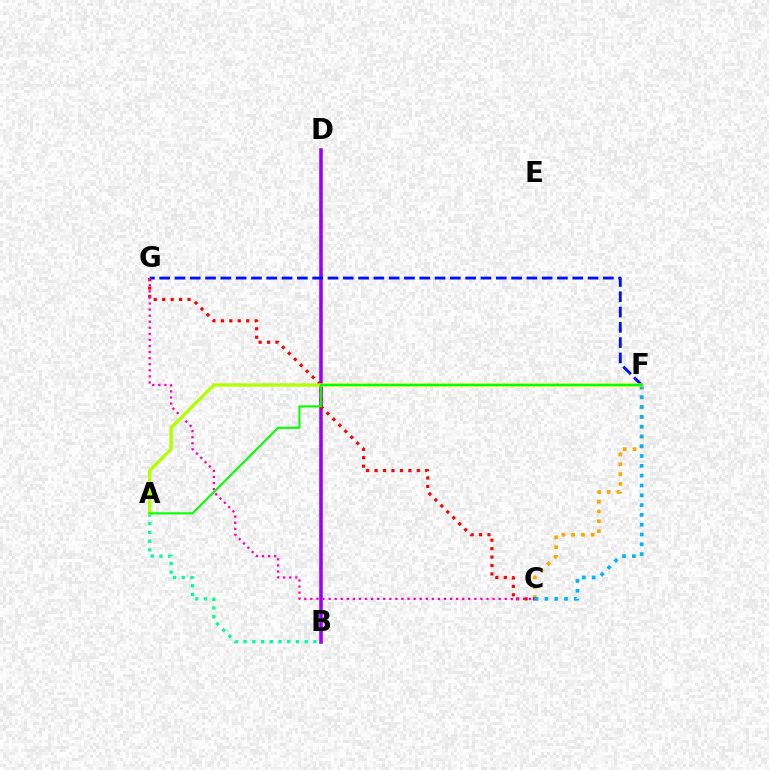{('B', 'D'): [{'color': '#9b00ff', 'line_style': 'solid', 'thickness': 2.56}], ('C', 'F'): [{'color': '#ffa500', 'line_style': 'dotted', 'thickness': 2.66}, {'color': '#00b5ff', 'line_style': 'dotted', 'thickness': 2.67}], ('C', 'G'): [{'color': '#ff0000', 'line_style': 'dotted', 'thickness': 2.29}, {'color': '#ff00bd', 'line_style': 'dotted', 'thickness': 1.65}], ('A', 'B'): [{'color': '#00ff9d', 'line_style': 'dotted', 'thickness': 2.37}], ('F', 'G'): [{'color': '#0010ff', 'line_style': 'dashed', 'thickness': 2.08}], ('A', 'F'): [{'color': '#b3ff00', 'line_style': 'solid', 'thickness': 2.41}, {'color': '#08ff00', 'line_style': 'solid', 'thickness': 1.53}]}